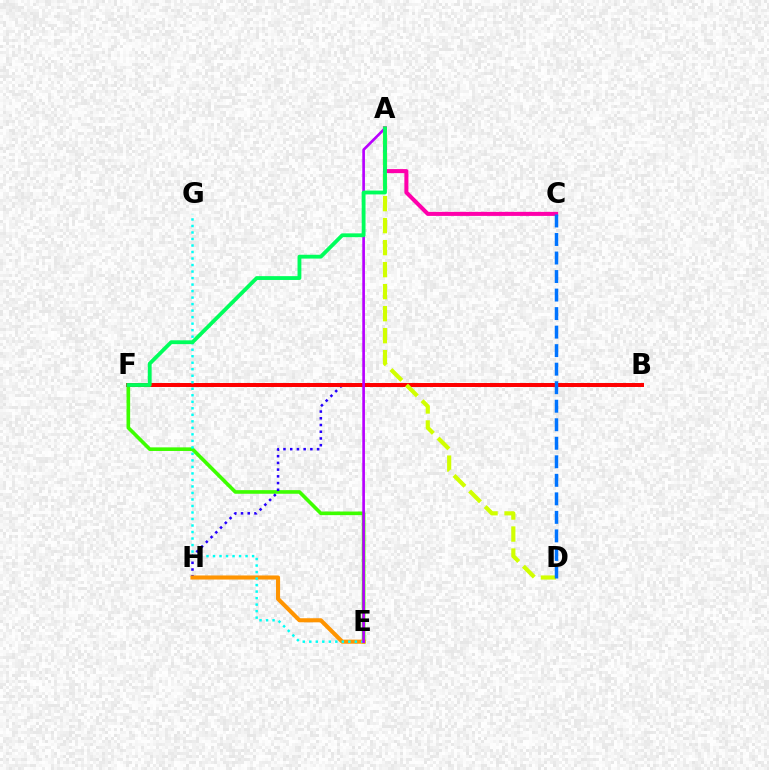{('E', 'F'): [{'color': '#3dff00', 'line_style': 'solid', 'thickness': 2.6}], ('B', 'H'): [{'color': '#2500ff', 'line_style': 'dotted', 'thickness': 1.83}], ('B', 'F'): [{'color': '#ff0000', 'line_style': 'solid', 'thickness': 2.86}], ('E', 'H'): [{'color': '#ff9400', 'line_style': 'solid', 'thickness': 2.94}], ('A', 'C'): [{'color': '#ff00ac', 'line_style': 'solid', 'thickness': 2.91}], ('E', 'G'): [{'color': '#00fff6', 'line_style': 'dotted', 'thickness': 1.77}], ('A', 'D'): [{'color': '#d1ff00', 'line_style': 'dashed', 'thickness': 2.99}], ('A', 'E'): [{'color': '#b900ff', 'line_style': 'solid', 'thickness': 1.92}], ('A', 'F'): [{'color': '#00ff5c', 'line_style': 'solid', 'thickness': 2.76}], ('C', 'D'): [{'color': '#0074ff', 'line_style': 'dashed', 'thickness': 2.52}]}